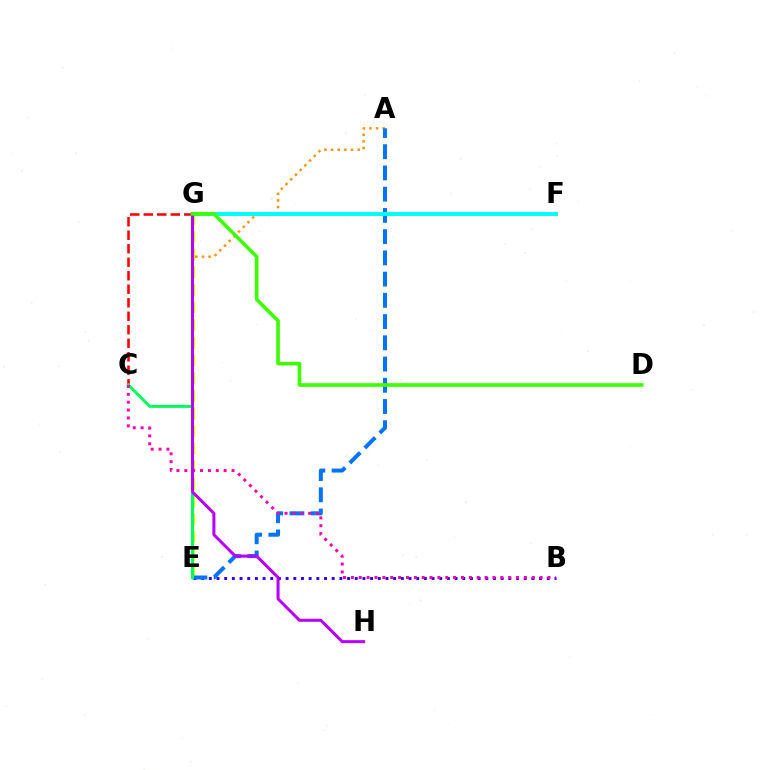{('E', 'G'): [{'color': '#d1ff00', 'line_style': 'dashed', 'thickness': 2.4}], ('C', 'G'): [{'color': '#ff0000', 'line_style': 'dashed', 'thickness': 1.83}], ('A', 'E'): [{'color': '#ff9400', 'line_style': 'dotted', 'thickness': 1.8}, {'color': '#0074ff', 'line_style': 'dashed', 'thickness': 2.88}], ('B', 'E'): [{'color': '#2500ff', 'line_style': 'dotted', 'thickness': 2.09}], ('C', 'E'): [{'color': '#00ff5c', 'line_style': 'solid', 'thickness': 2.17}], ('F', 'G'): [{'color': '#00fff6', 'line_style': 'solid', 'thickness': 2.84}], ('B', 'C'): [{'color': '#ff00ac', 'line_style': 'dotted', 'thickness': 2.14}], ('G', 'H'): [{'color': '#b900ff', 'line_style': 'solid', 'thickness': 2.18}], ('D', 'G'): [{'color': '#3dff00', 'line_style': 'solid', 'thickness': 2.61}]}